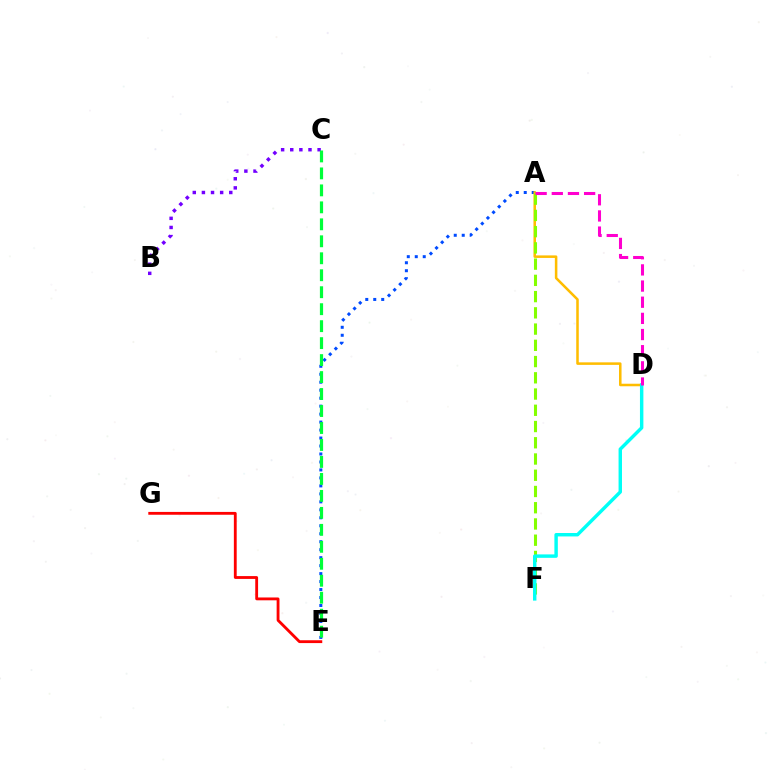{('A', 'E'): [{'color': '#004bff', 'line_style': 'dotted', 'thickness': 2.17}], ('A', 'D'): [{'color': '#ffbd00', 'line_style': 'solid', 'thickness': 1.82}, {'color': '#ff00cf', 'line_style': 'dashed', 'thickness': 2.2}], ('A', 'F'): [{'color': '#84ff00', 'line_style': 'dashed', 'thickness': 2.21}], ('B', 'C'): [{'color': '#7200ff', 'line_style': 'dotted', 'thickness': 2.48}], ('D', 'F'): [{'color': '#00fff6', 'line_style': 'solid', 'thickness': 2.47}], ('C', 'E'): [{'color': '#00ff39', 'line_style': 'dashed', 'thickness': 2.31}], ('E', 'G'): [{'color': '#ff0000', 'line_style': 'solid', 'thickness': 2.04}]}